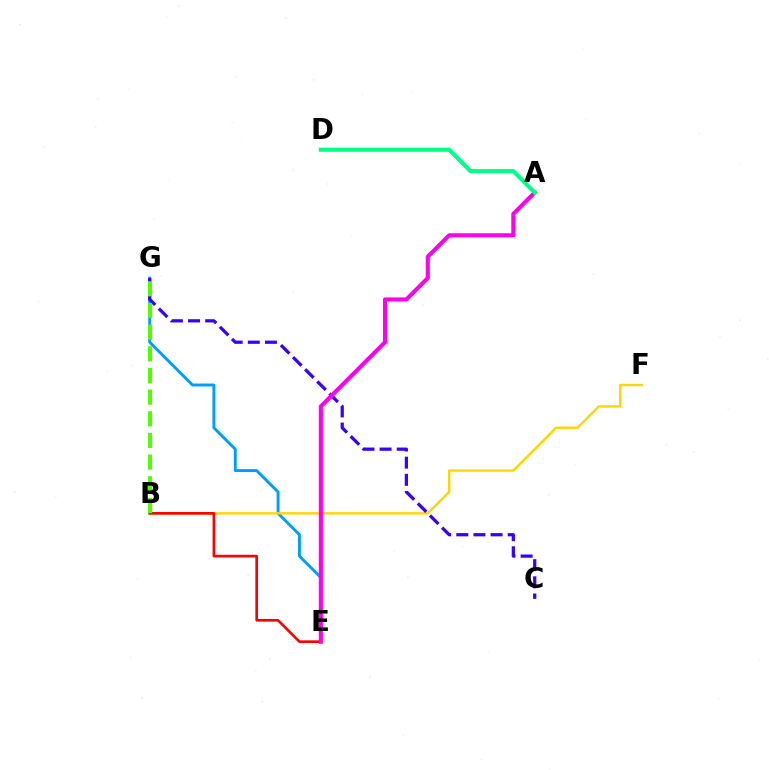{('E', 'G'): [{'color': '#009eff', 'line_style': 'solid', 'thickness': 2.1}], ('B', 'F'): [{'color': '#ffd500', 'line_style': 'solid', 'thickness': 1.71}], ('B', 'E'): [{'color': '#ff0000', 'line_style': 'solid', 'thickness': 1.91}], ('C', 'G'): [{'color': '#3700ff', 'line_style': 'dashed', 'thickness': 2.33}], ('A', 'E'): [{'color': '#ff00ed', 'line_style': 'solid', 'thickness': 2.93}], ('A', 'D'): [{'color': '#00ff86', 'line_style': 'solid', 'thickness': 2.95}], ('B', 'G'): [{'color': '#4fff00', 'line_style': 'dashed', 'thickness': 2.94}]}